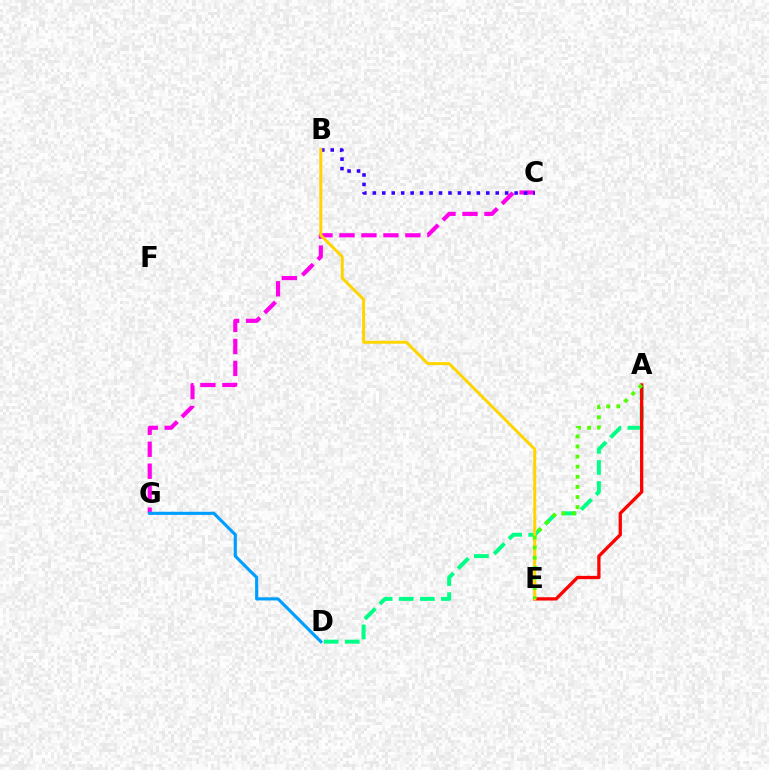{('C', 'G'): [{'color': '#ff00ed', 'line_style': 'dashed', 'thickness': 2.99}], ('A', 'D'): [{'color': '#00ff86', 'line_style': 'dashed', 'thickness': 2.86}], ('D', 'G'): [{'color': '#009eff', 'line_style': 'solid', 'thickness': 2.25}], ('A', 'E'): [{'color': '#ff0000', 'line_style': 'solid', 'thickness': 2.36}, {'color': '#4fff00', 'line_style': 'dotted', 'thickness': 2.75}], ('B', 'C'): [{'color': '#3700ff', 'line_style': 'dotted', 'thickness': 2.57}], ('B', 'E'): [{'color': '#ffd500', 'line_style': 'solid', 'thickness': 2.15}]}